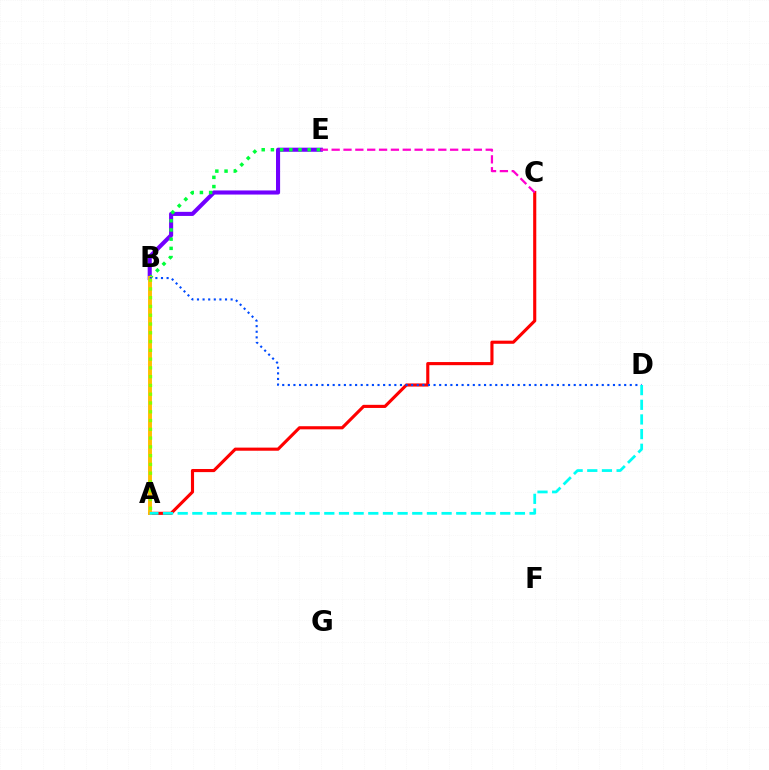{('B', 'E'): [{'color': '#7200ff', 'line_style': 'solid', 'thickness': 2.95}, {'color': '#00ff39', 'line_style': 'dotted', 'thickness': 2.5}], ('A', 'C'): [{'color': '#ff0000', 'line_style': 'solid', 'thickness': 2.25}], ('A', 'B'): [{'color': '#ffbd00', 'line_style': 'solid', 'thickness': 2.81}, {'color': '#84ff00', 'line_style': 'dotted', 'thickness': 2.38}], ('B', 'D'): [{'color': '#004bff', 'line_style': 'dotted', 'thickness': 1.52}], ('A', 'D'): [{'color': '#00fff6', 'line_style': 'dashed', 'thickness': 1.99}], ('C', 'E'): [{'color': '#ff00cf', 'line_style': 'dashed', 'thickness': 1.61}]}